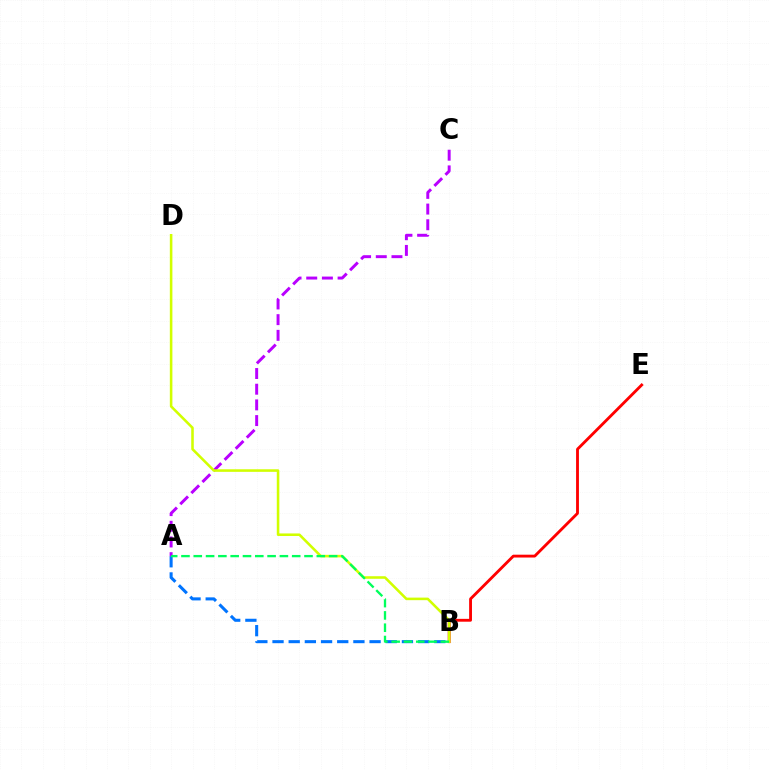{('B', 'E'): [{'color': '#ff0000', 'line_style': 'solid', 'thickness': 2.05}], ('A', 'B'): [{'color': '#0074ff', 'line_style': 'dashed', 'thickness': 2.2}, {'color': '#00ff5c', 'line_style': 'dashed', 'thickness': 1.67}], ('A', 'C'): [{'color': '#b900ff', 'line_style': 'dashed', 'thickness': 2.13}], ('B', 'D'): [{'color': '#d1ff00', 'line_style': 'solid', 'thickness': 1.85}]}